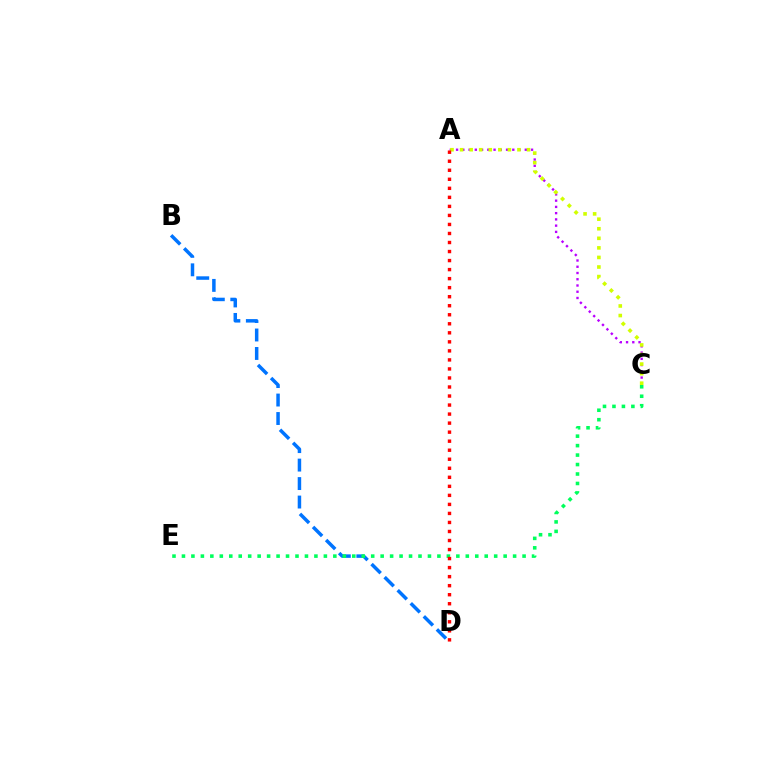{('A', 'C'): [{'color': '#b900ff', 'line_style': 'dotted', 'thickness': 1.7}, {'color': '#d1ff00', 'line_style': 'dotted', 'thickness': 2.6}], ('B', 'D'): [{'color': '#0074ff', 'line_style': 'dashed', 'thickness': 2.51}], ('C', 'E'): [{'color': '#00ff5c', 'line_style': 'dotted', 'thickness': 2.57}], ('A', 'D'): [{'color': '#ff0000', 'line_style': 'dotted', 'thickness': 2.45}]}